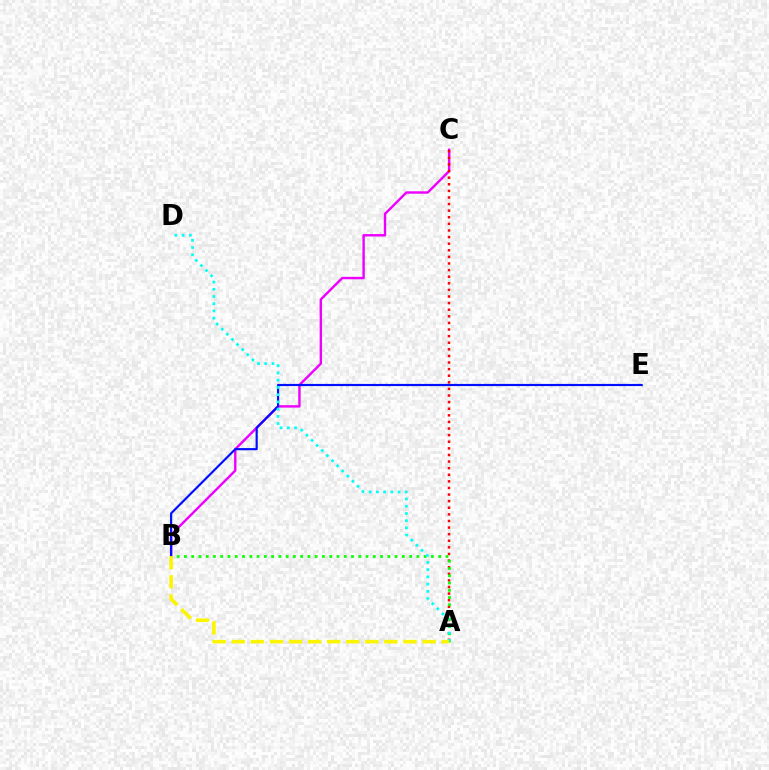{('B', 'C'): [{'color': '#ee00ff', 'line_style': 'solid', 'thickness': 1.73}], ('A', 'C'): [{'color': '#ff0000', 'line_style': 'dotted', 'thickness': 1.79}], ('A', 'B'): [{'color': '#08ff00', 'line_style': 'dotted', 'thickness': 1.97}, {'color': '#fcf500', 'line_style': 'dashed', 'thickness': 2.59}], ('B', 'E'): [{'color': '#0010ff', 'line_style': 'solid', 'thickness': 1.57}], ('A', 'D'): [{'color': '#00fff6', 'line_style': 'dotted', 'thickness': 1.96}]}